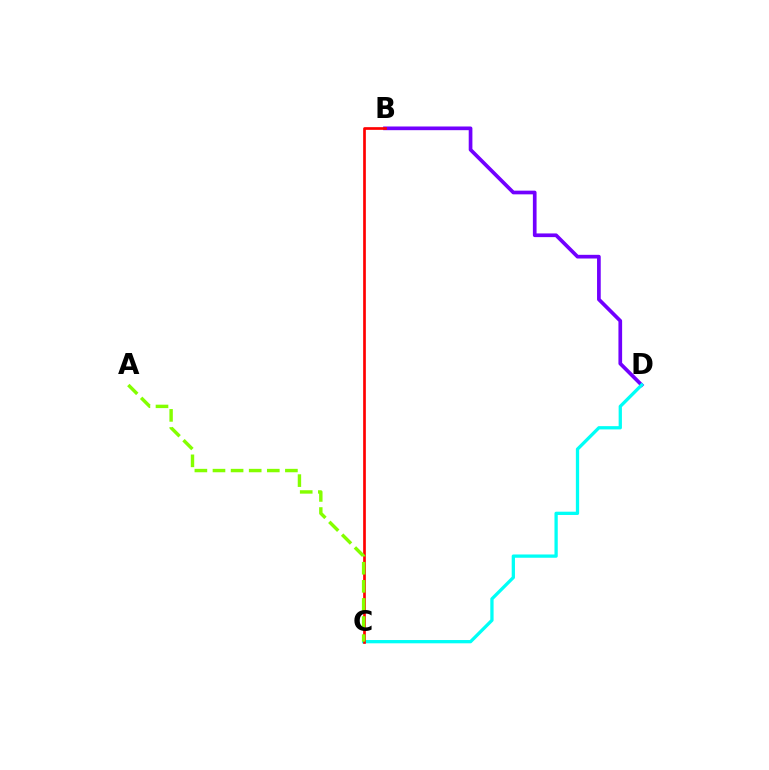{('B', 'D'): [{'color': '#7200ff', 'line_style': 'solid', 'thickness': 2.66}], ('C', 'D'): [{'color': '#00fff6', 'line_style': 'solid', 'thickness': 2.36}], ('B', 'C'): [{'color': '#ff0000', 'line_style': 'solid', 'thickness': 1.94}], ('A', 'C'): [{'color': '#84ff00', 'line_style': 'dashed', 'thickness': 2.46}]}